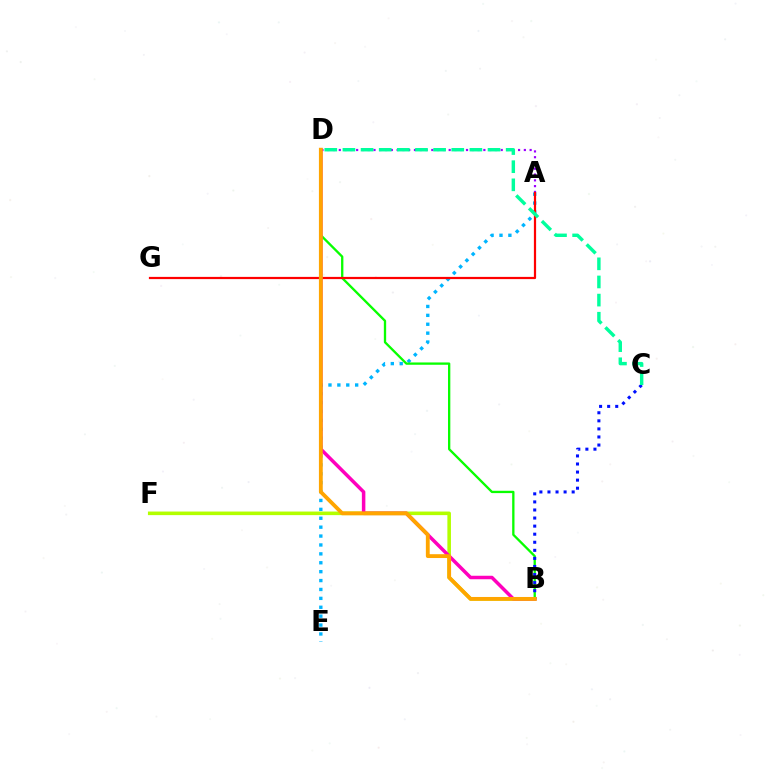{('B', 'F'): [{'color': '#b3ff00', 'line_style': 'solid', 'thickness': 2.58}], ('A', 'E'): [{'color': '#00b5ff', 'line_style': 'dotted', 'thickness': 2.42}], ('A', 'D'): [{'color': '#9b00ff', 'line_style': 'dotted', 'thickness': 1.57}], ('B', 'D'): [{'color': '#08ff00', 'line_style': 'solid', 'thickness': 1.67}, {'color': '#ff00bd', 'line_style': 'solid', 'thickness': 2.51}, {'color': '#ffa500', 'line_style': 'solid', 'thickness': 2.76}], ('A', 'G'): [{'color': '#ff0000', 'line_style': 'solid', 'thickness': 1.6}], ('B', 'C'): [{'color': '#0010ff', 'line_style': 'dotted', 'thickness': 2.19}], ('C', 'D'): [{'color': '#00ff9d', 'line_style': 'dashed', 'thickness': 2.46}]}